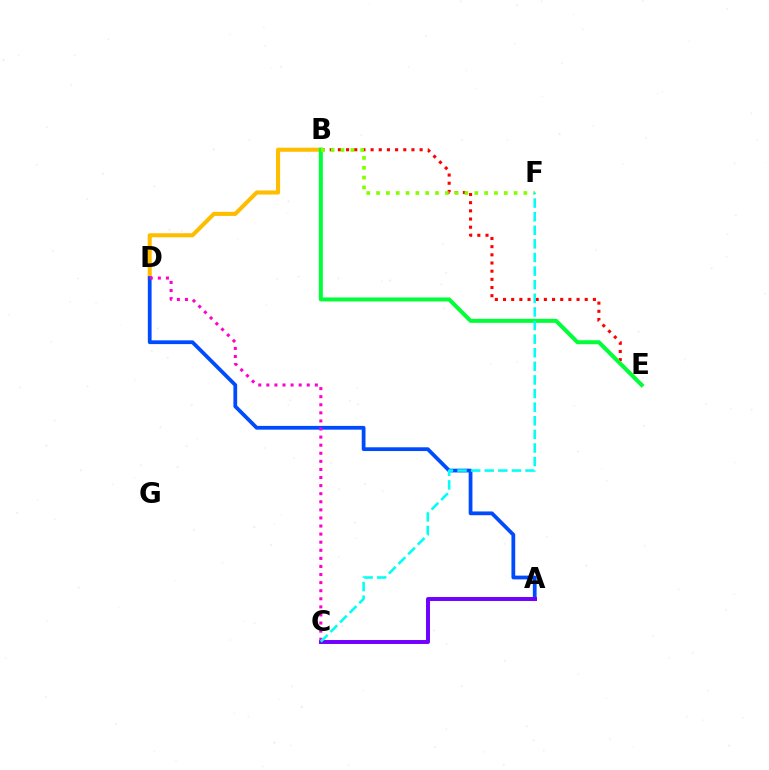{('B', 'E'): [{'color': '#ff0000', 'line_style': 'dotted', 'thickness': 2.22}, {'color': '#00ff39', 'line_style': 'solid', 'thickness': 2.88}], ('B', 'D'): [{'color': '#ffbd00', 'line_style': 'solid', 'thickness': 2.95}], ('A', 'D'): [{'color': '#004bff', 'line_style': 'solid', 'thickness': 2.71}], ('A', 'C'): [{'color': '#7200ff', 'line_style': 'solid', 'thickness': 2.84}], ('C', 'D'): [{'color': '#ff00cf', 'line_style': 'dotted', 'thickness': 2.2}], ('B', 'F'): [{'color': '#84ff00', 'line_style': 'dotted', 'thickness': 2.67}], ('C', 'F'): [{'color': '#00fff6', 'line_style': 'dashed', 'thickness': 1.85}]}